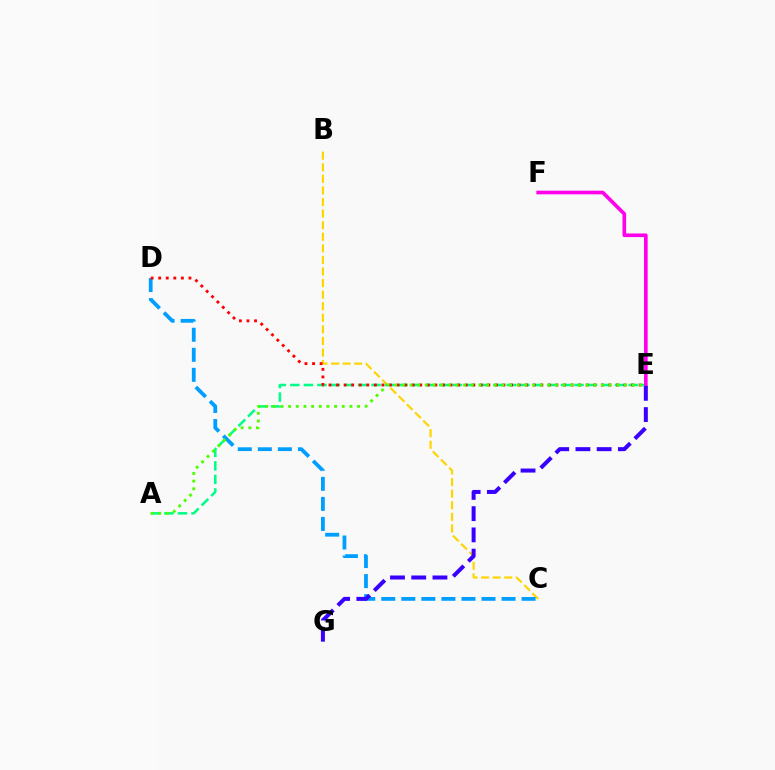{('B', 'C'): [{'color': '#ffd500', 'line_style': 'dashed', 'thickness': 1.57}], ('A', 'E'): [{'color': '#00ff86', 'line_style': 'dashed', 'thickness': 1.84}, {'color': '#4fff00', 'line_style': 'dotted', 'thickness': 2.08}], ('C', 'D'): [{'color': '#009eff', 'line_style': 'dashed', 'thickness': 2.72}], ('D', 'E'): [{'color': '#ff0000', 'line_style': 'dotted', 'thickness': 2.06}], ('E', 'F'): [{'color': '#ff00ed', 'line_style': 'solid', 'thickness': 2.63}], ('E', 'G'): [{'color': '#3700ff', 'line_style': 'dashed', 'thickness': 2.88}]}